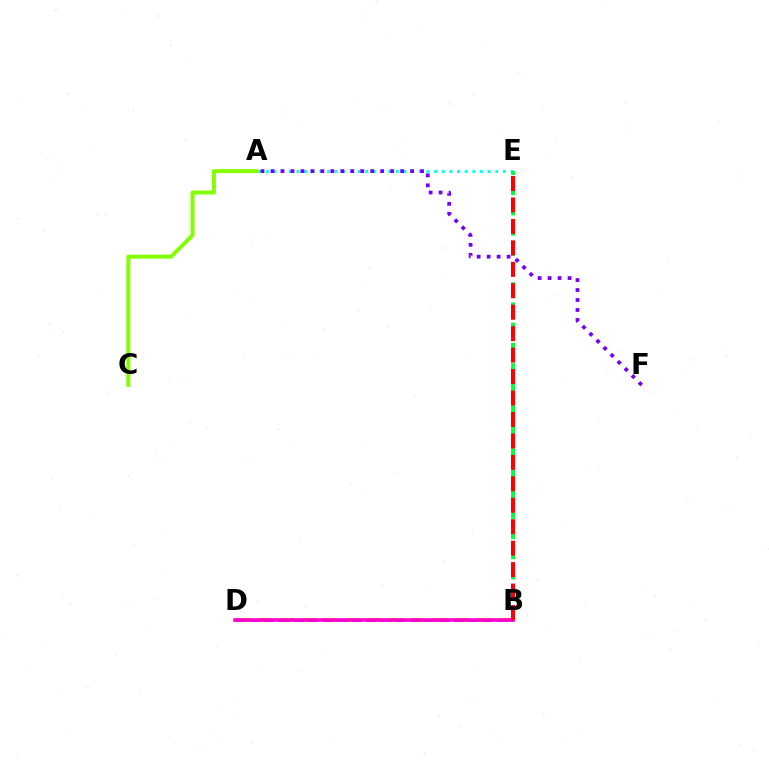{('A', 'E'): [{'color': '#00fff6', 'line_style': 'dotted', 'thickness': 2.08}], ('B', 'D'): [{'color': '#ffbd00', 'line_style': 'dashed', 'thickness': 2.98}, {'color': '#004bff', 'line_style': 'dashed', 'thickness': 1.98}, {'color': '#ff00cf', 'line_style': 'solid', 'thickness': 2.58}], ('A', 'F'): [{'color': '#7200ff', 'line_style': 'dotted', 'thickness': 2.71}], ('B', 'E'): [{'color': '#00ff39', 'line_style': 'dashed', 'thickness': 2.75}, {'color': '#ff0000', 'line_style': 'dashed', 'thickness': 2.91}], ('A', 'C'): [{'color': '#84ff00', 'line_style': 'solid', 'thickness': 2.86}]}